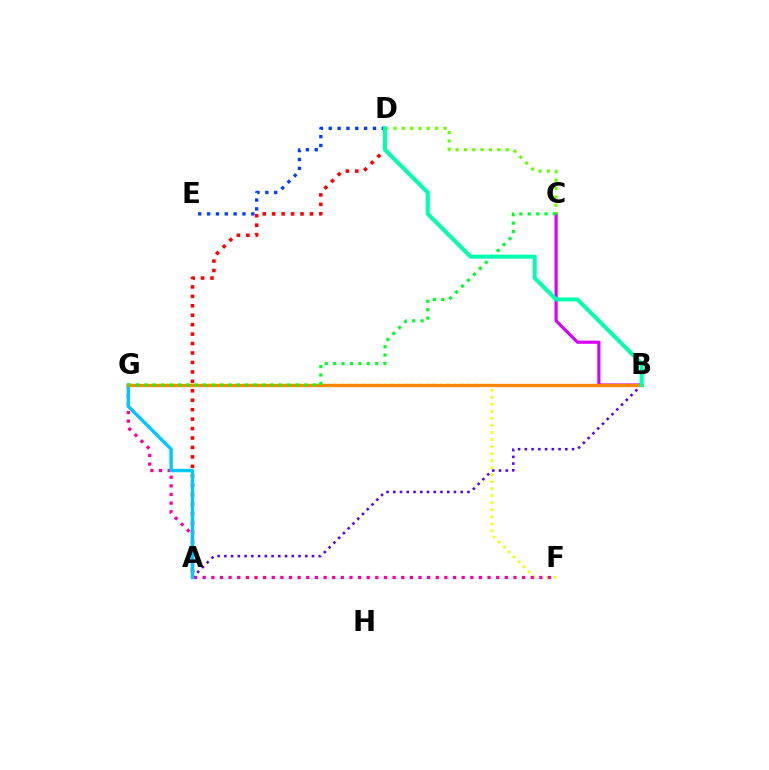{('A', 'B'): [{'color': '#4f00ff', 'line_style': 'dotted', 'thickness': 1.83}], ('A', 'D'): [{'color': '#ff0000', 'line_style': 'dotted', 'thickness': 2.57}], ('D', 'E'): [{'color': '#003fff', 'line_style': 'dotted', 'thickness': 2.4}], ('B', 'C'): [{'color': '#d600ff', 'line_style': 'solid', 'thickness': 2.28}], ('F', 'G'): [{'color': '#eeff00', 'line_style': 'dotted', 'thickness': 1.91}, {'color': '#ff00a0', 'line_style': 'dotted', 'thickness': 2.35}], ('A', 'G'): [{'color': '#00c7ff', 'line_style': 'solid', 'thickness': 2.45}], ('B', 'G'): [{'color': '#ff8800', 'line_style': 'solid', 'thickness': 2.38}], ('C', 'D'): [{'color': '#66ff00', 'line_style': 'dotted', 'thickness': 2.27}], ('C', 'G'): [{'color': '#00ff27', 'line_style': 'dotted', 'thickness': 2.28}], ('B', 'D'): [{'color': '#00ffaf', 'line_style': 'solid', 'thickness': 2.89}]}